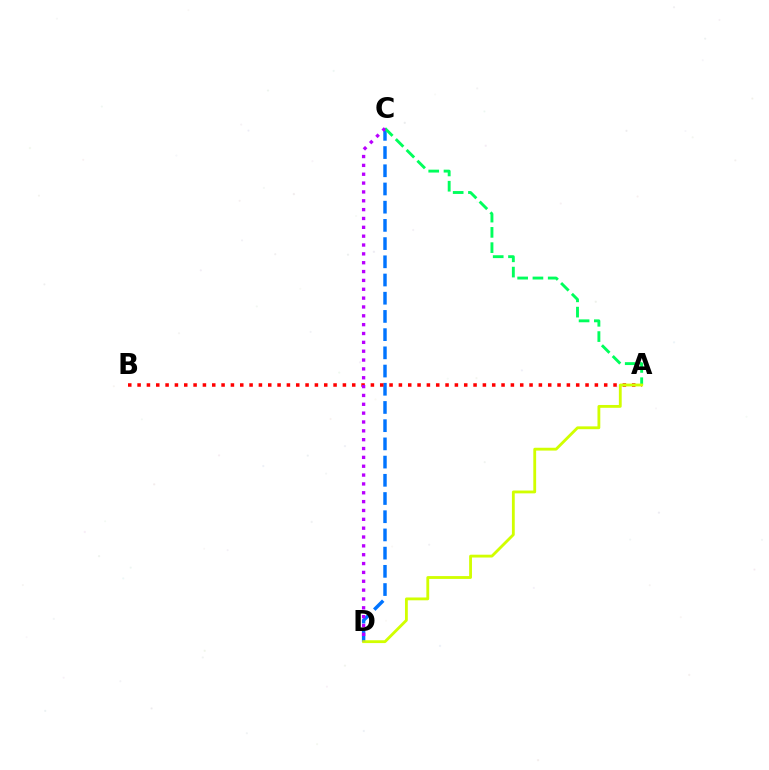{('C', 'D'): [{'color': '#0074ff', 'line_style': 'dashed', 'thickness': 2.47}, {'color': '#b900ff', 'line_style': 'dotted', 'thickness': 2.4}], ('A', 'B'): [{'color': '#ff0000', 'line_style': 'dotted', 'thickness': 2.54}], ('A', 'C'): [{'color': '#00ff5c', 'line_style': 'dashed', 'thickness': 2.08}], ('A', 'D'): [{'color': '#d1ff00', 'line_style': 'solid', 'thickness': 2.04}]}